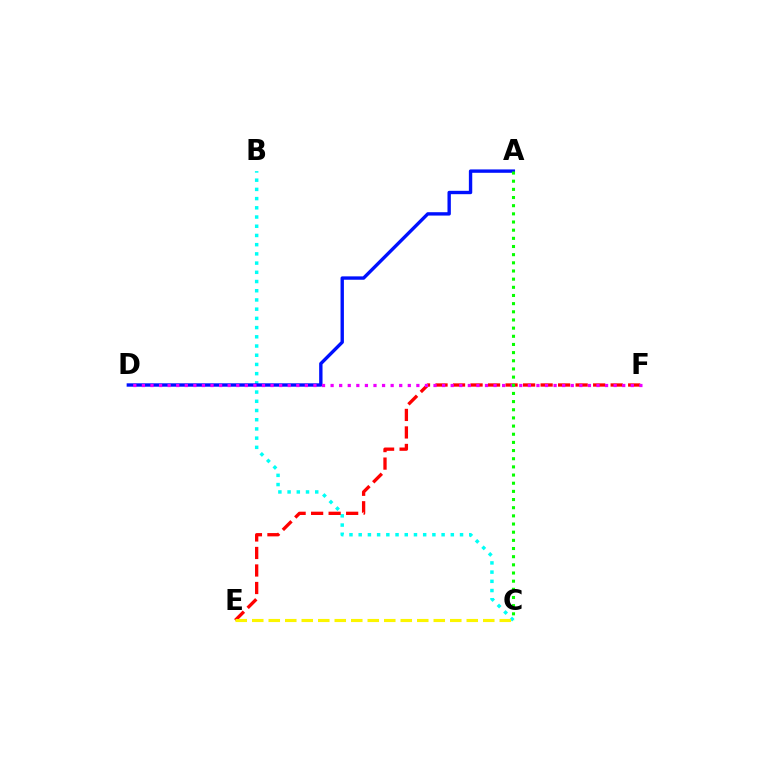{('B', 'C'): [{'color': '#00fff6', 'line_style': 'dotted', 'thickness': 2.5}], ('E', 'F'): [{'color': '#ff0000', 'line_style': 'dashed', 'thickness': 2.38}], ('A', 'D'): [{'color': '#0010ff', 'line_style': 'solid', 'thickness': 2.43}], ('D', 'F'): [{'color': '#ee00ff', 'line_style': 'dotted', 'thickness': 2.33}], ('C', 'E'): [{'color': '#fcf500', 'line_style': 'dashed', 'thickness': 2.24}], ('A', 'C'): [{'color': '#08ff00', 'line_style': 'dotted', 'thickness': 2.22}]}